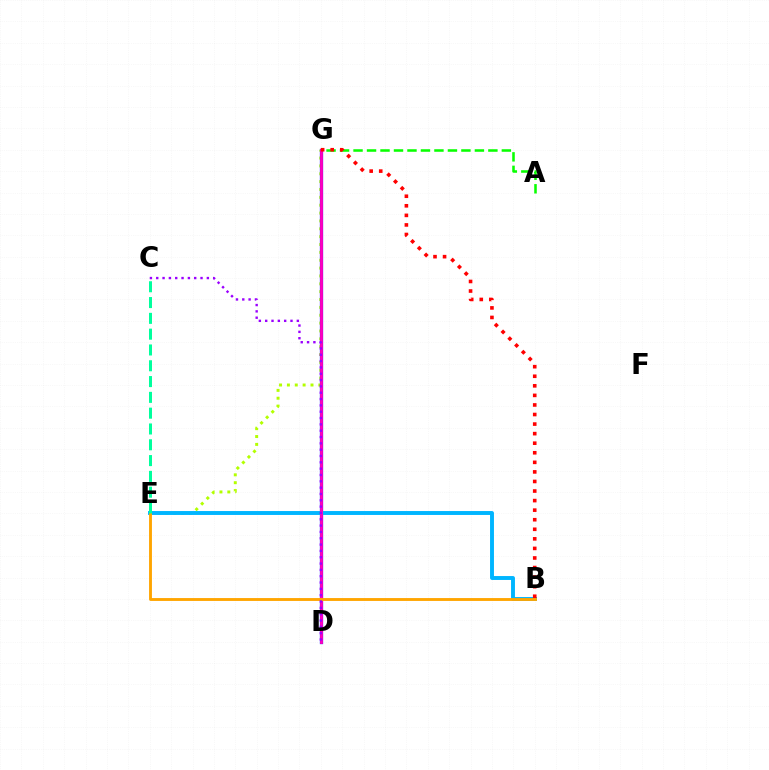{('E', 'G'): [{'color': '#b3ff00', 'line_style': 'dotted', 'thickness': 2.14}], ('A', 'G'): [{'color': '#08ff00', 'line_style': 'dashed', 'thickness': 1.83}], ('D', 'G'): [{'color': '#0010ff', 'line_style': 'solid', 'thickness': 2.35}, {'color': '#ff00bd', 'line_style': 'solid', 'thickness': 2.05}], ('B', 'E'): [{'color': '#00b5ff', 'line_style': 'solid', 'thickness': 2.82}, {'color': '#ffa500', 'line_style': 'solid', 'thickness': 2.07}], ('B', 'G'): [{'color': '#ff0000', 'line_style': 'dotted', 'thickness': 2.6}], ('C', 'D'): [{'color': '#9b00ff', 'line_style': 'dotted', 'thickness': 1.72}], ('C', 'E'): [{'color': '#00ff9d', 'line_style': 'dashed', 'thickness': 2.15}]}